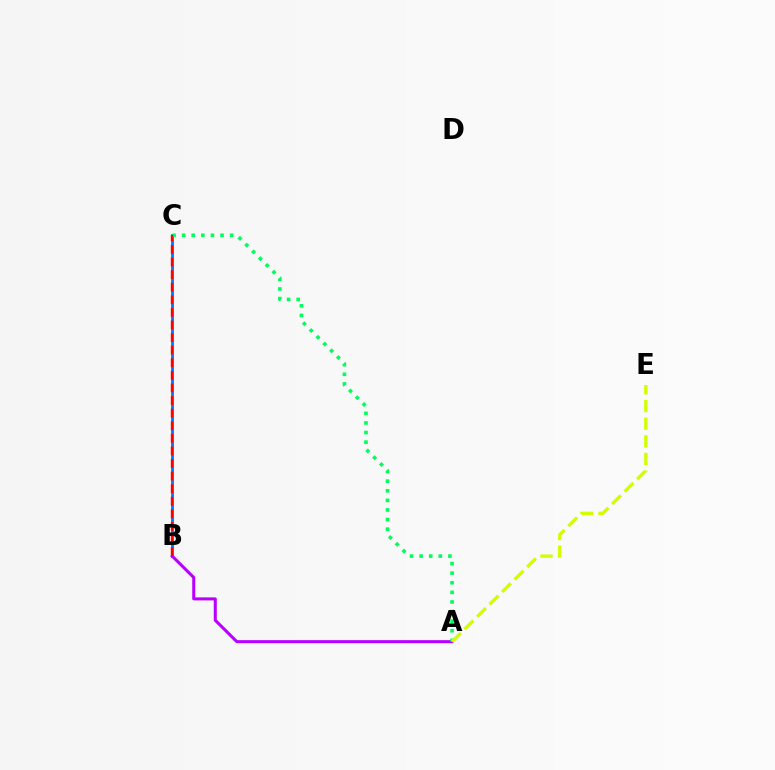{('B', 'C'): [{'color': '#0074ff', 'line_style': 'solid', 'thickness': 2.01}, {'color': '#ff0000', 'line_style': 'dashed', 'thickness': 1.71}], ('A', 'B'): [{'color': '#b900ff', 'line_style': 'solid', 'thickness': 2.18}], ('A', 'C'): [{'color': '#00ff5c', 'line_style': 'dotted', 'thickness': 2.61}], ('A', 'E'): [{'color': '#d1ff00', 'line_style': 'dashed', 'thickness': 2.4}]}